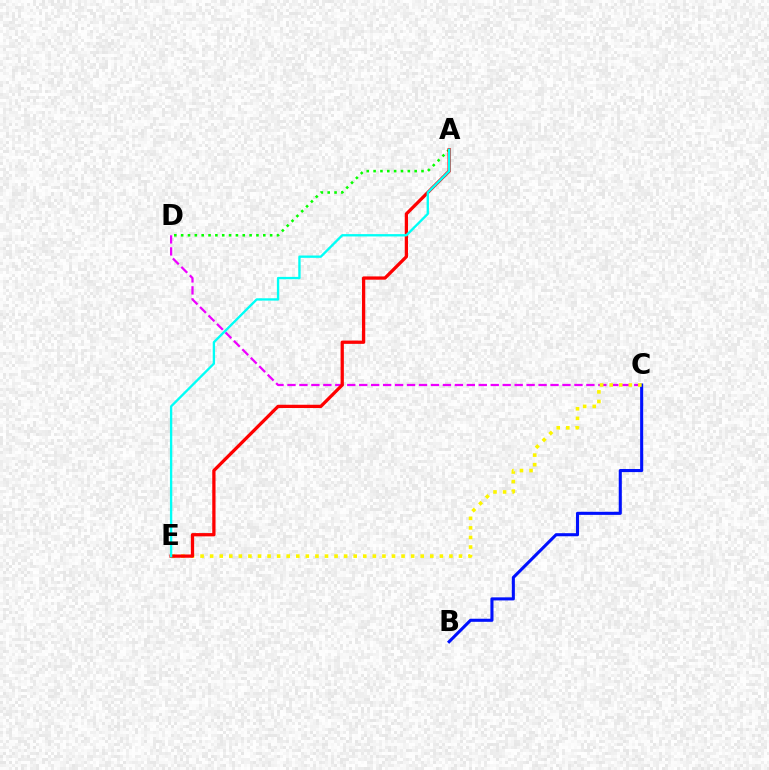{('C', 'D'): [{'color': '#ee00ff', 'line_style': 'dashed', 'thickness': 1.62}], ('A', 'D'): [{'color': '#08ff00', 'line_style': 'dotted', 'thickness': 1.86}], ('B', 'C'): [{'color': '#0010ff', 'line_style': 'solid', 'thickness': 2.22}], ('C', 'E'): [{'color': '#fcf500', 'line_style': 'dotted', 'thickness': 2.6}], ('A', 'E'): [{'color': '#ff0000', 'line_style': 'solid', 'thickness': 2.36}, {'color': '#00fff6', 'line_style': 'solid', 'thickness': 1.68}]}